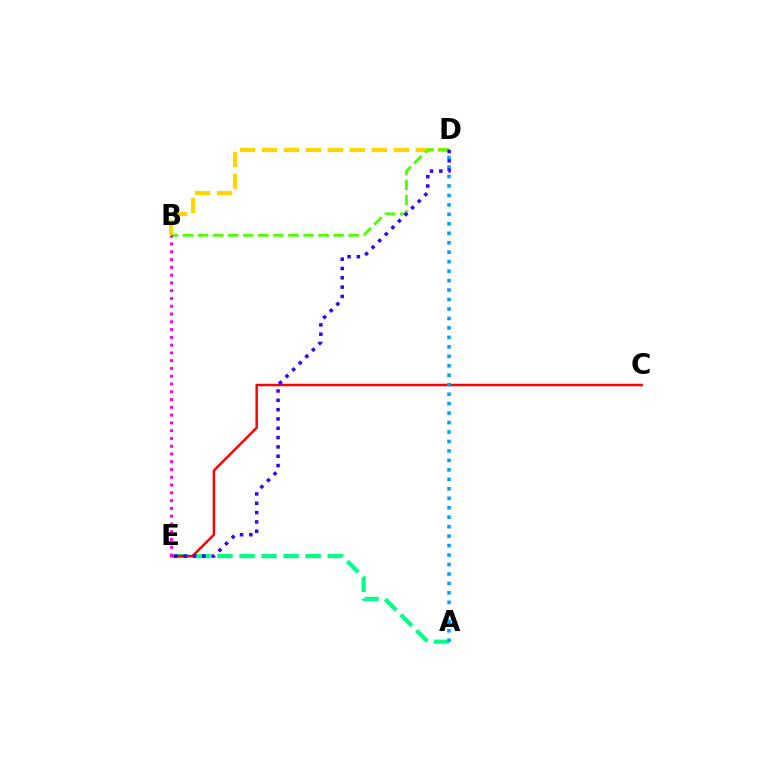{('B', 'D'): [{'color': '#ffd500', 'line_style': 'dashed', 'thickness': 2.98}, {'color': '#4fff00', 'line_style': 'dashed', 'thickness': 2.05}], ('A', 'E'): [{'color': '#00ff86', 'line_style': 'dashed', 'thickness': 2.99}], ('C', 'E'): [{'color': '#ff0000', 'line_style': 'solid', 'thickness': 1.79}], ('A', 'D'): [{'color': '#009eff', 'line_style': 'dotted', 'thickness': 2.57}], ('D', 'E'): [{'color': '#3700ff', 'line_style': 'dotted', 'thickness': 2.53}], ('B', 'E'): [{'color': '#ff00ed', 'line_style': 'dotted', 'thickness': 2.11}]}